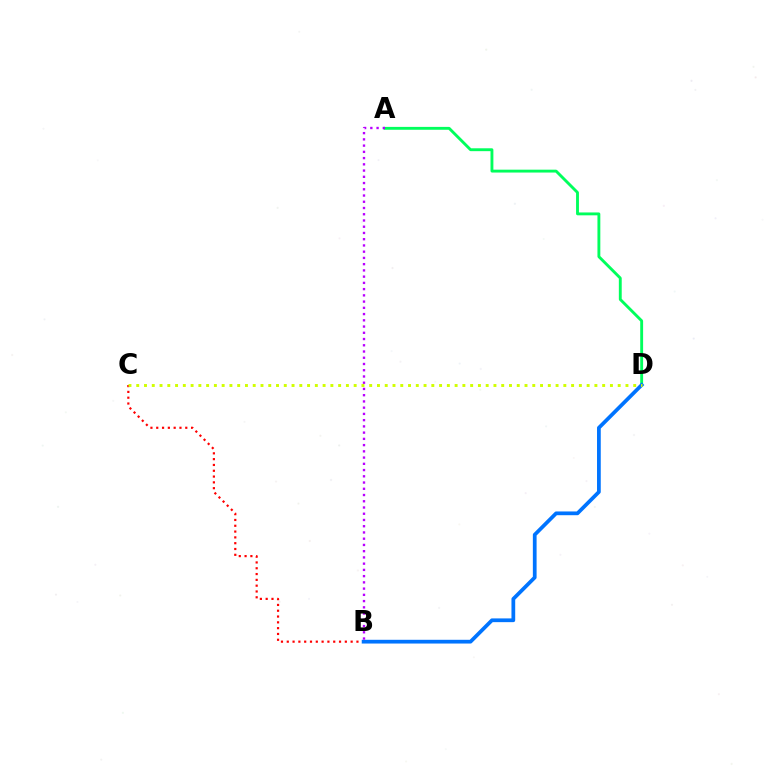{('B', 'C'): [{'color': '#ff0000', 'line_style': 'dotted', 'thickness': 1.58}], ('A', 'D'): [{'color': '#00ff5c', 'line_style': 'solid', 'thickness': 2.07}], ('B', 'D'): [{'color': '#0074ff', 'line_style': 'solid', 'thickness': 2.7}], ('A', 'B'): [{'color': '#b900ff', 'line_style': 'dotted', 'thickness': 1.7}], ('C', 'D'): [{'color': '#d1ff00', 'line_style': 'dotted', 'thickness': 2.11}]}